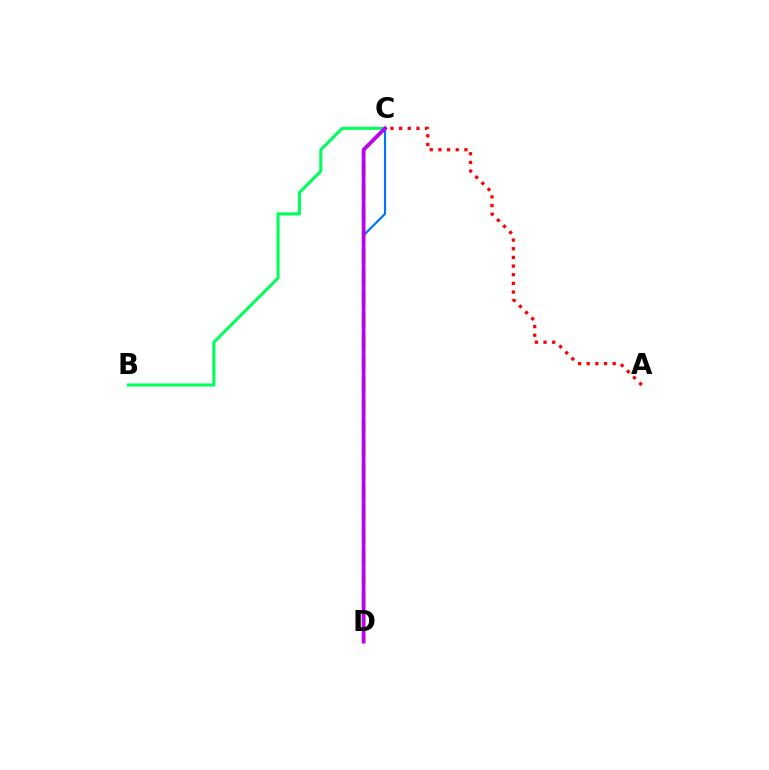{('C', 'D'): [{'color': '#d1ff00', 'line_style': 'dashed', 'thickness': 2.92}, {'color': '#0074ff', 'line_style': 'solid', 'thickness': 1.55}, {'color': '#b900ff', 'line_style': 'solid', 'thickness': 2.7}], ('B', 'C'): [{'color': '#00ff5c', 'line_style': 'solid', 'thickness': 2.24}], ('A', 'C'): [{'color': '#ff0000', 'line_style': 'dotted', 'thickness': 2.36}]}